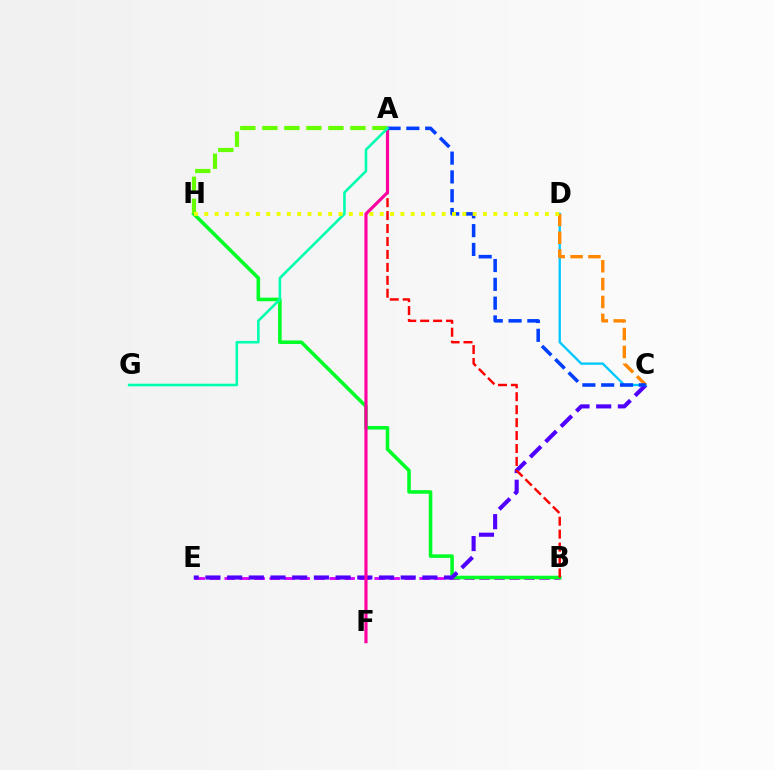{('B', 'E'): [{'color': '#d600ff', 'line_style': 'dashed', 'thickness': 2.04}], ('B', 'H'): [{'color': '#00ff27', 'line_style': 'solid', 'thickness': 2.57}], ('C', 'E'): [{'color': '#4f00ff', 'line_style': 'dashed', 'thickness': 2.95}], ('A', 'B'): [{'color': '#ff0000', 'line_style': 'dashed', 'thickness': 1.76}], ('A', 'F'): [{'color': '#ff00a0', 'line_style': 'solid', 'thickness': 2.28}], ('C', 'D'): [{'color': '#00c7ff', 'line_style': 'solid', 'thickness': 1.68}, {'color': '#ff8800', 'line_style': 'dashed', 'thickness': 2.43}], ('A', 'C'): [{'color': '#003fff', 'line_style': 'dashed', 'thickness': 2.56}], ('A', 'H'): [{'color': '#66ff00', 'line_style': 'dashed', 'thickness': 2.99}], ('A', 'G'): [{'color': '#00ffaf', 'line_style': 'solid', 'thickness': 1.87}], ('D', 'H'): [{'color': '#eeff00', 'line_style': 'dotted', 'thickness': 2.8}]}